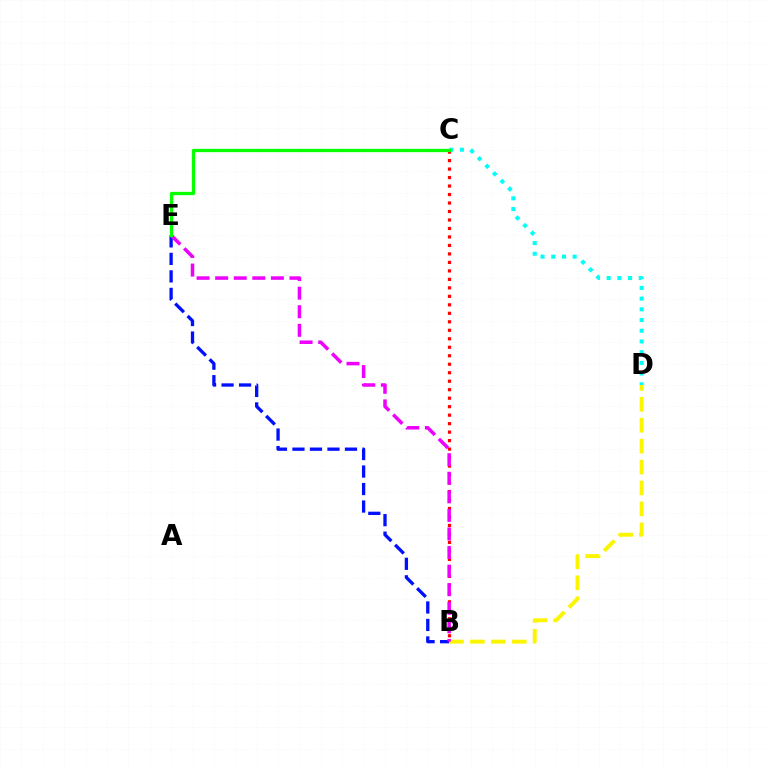{('B', 'C'): [{'color': '#ff0000', 'line_style': 'dotted', 'thickness': 2.31}], ('C', 'D'): [{'color': '#00fff6', 'line_style': 'dotted', 'thickness': 2.91}], ('B', 'D'): [{'color': '#fcf500', 'line_style': 'dashed', 'thickness': 2.84}], ('B', 'E'): [{'color': '#0010ff', 'line_style': 'dashed', 'thickness': 2.38}, {'color': '#ee00ff', 'line_style': 'dashed', 'thickness': 2.52}], ('C', 'E'): [{'color': '#08ff00', 'line_style': 'solid', 'thickness': 2.38}]}